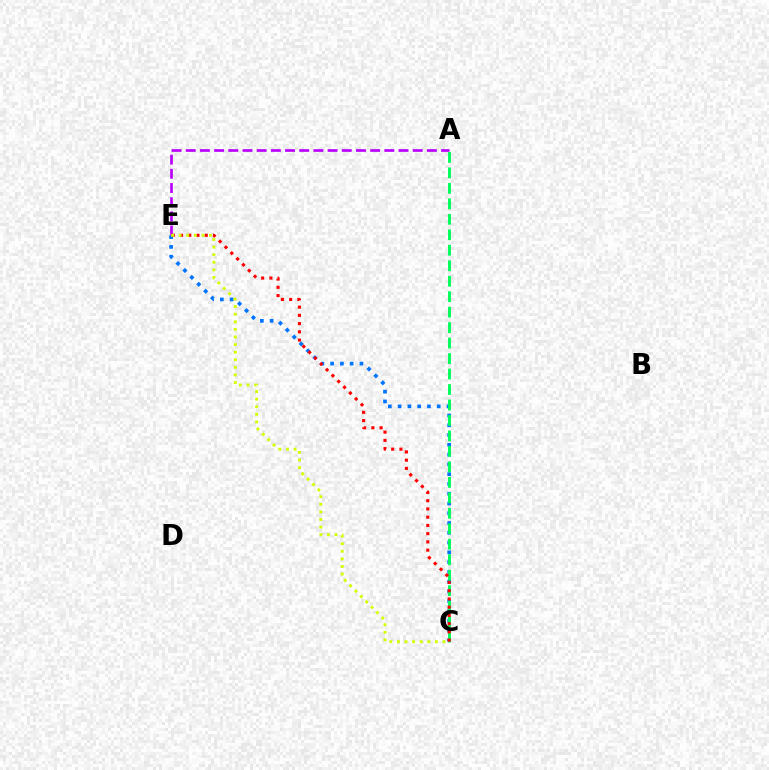{('C', 'E'): [{'color': '#0074ff', 'line_style': 'dotted', 'thickness': 2.66}, {'color': '#ff0000', 'line_style': 'dotted', 'thickness': 2.24}, {'color': '#d1ff00', 'line_style': 'dotted', 'thickness': 2.06}], ('A', 'E'): [{'color': '#b900ff', 'line_style': 'dashed', 'thickness': 1.93}], ('A', 'C'): [{'color': '#00ff5c', 'line_style': 'dashed', 'thickness': 2.1}]}